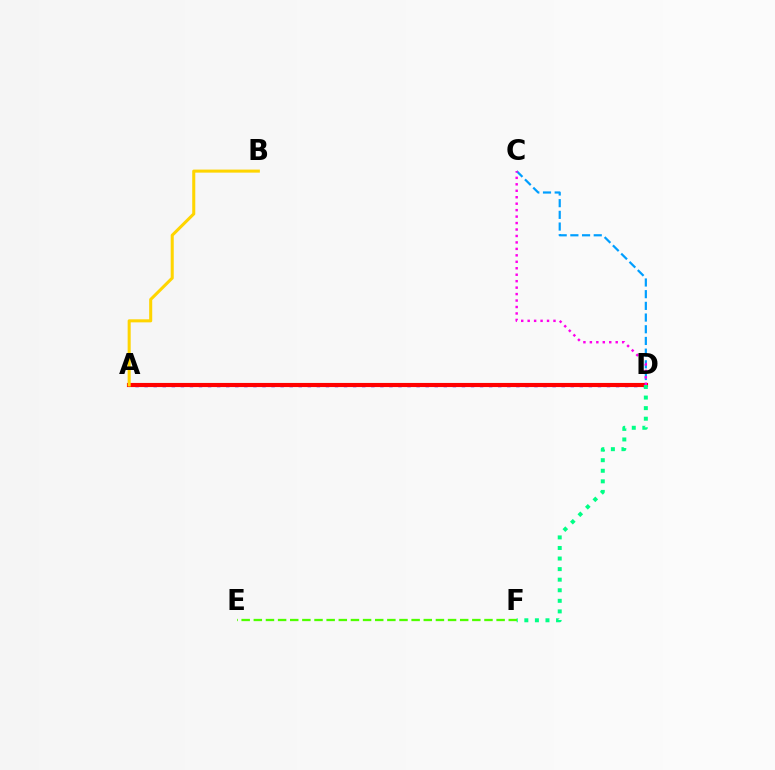{('A', 'D'): [{'color': '#3700ff', 'line_style': 'dotted', 'thickness': 2.46}, {'color': '#ff0000', 'line_style': 'solid', 'thickness': 2.97}], ('C', 'D'): [{'color': '#009eff', 'line_style': 'dashed', 'thickness': 1.59}, {'color': '#ff00ed', 'line_style': 'dotted', 'thickness': 1.75}], ('D', 'F'): [{'color': '#00ff86', 'line_style': 'dotted', 'thickness': 2.87}], ('E', 'F'): [{'color': '#4fff00', 'line_style': 'dashed', 'thickness': 1.65}], ('A', 'B'): [{'color': '#ffd500', 'line_style': 'solid', 'thickness': 2.2}]}